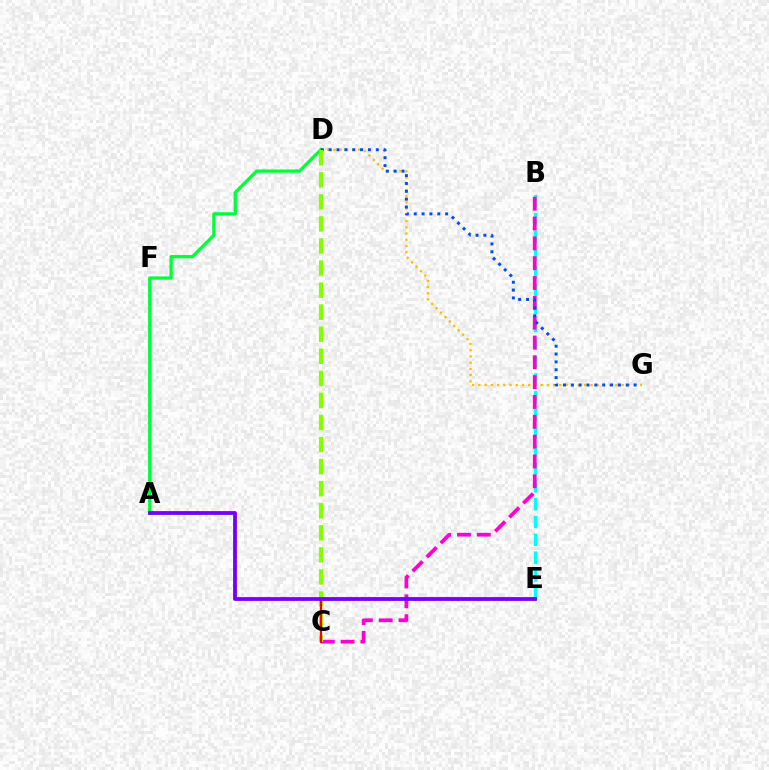{('B', 'E'): [{'color': '#00fff6', 'line_style': 'dashed', 'thickness': 2.42}], ('D', 'G'): [{'color': '#ffbd00', 'line_style': 'dotted', 'thickness': 1.69}, {'color': '#004bff', 'line_style': 'dotted', 'thickness': 2.13}], ('A', 'D'): [{'color': '#00ff39', 'line_style': 'solid', 'thickness': 2.36}], ('B', 'C'): [{'color': '#ff00cf', 'line_style': 'dashed', 'thickness': 2.69}], ('C', 'D'): [{'color': '#84ff00', 'line_style': 'dashed', 'thickness': 3.0}], ('C', 'E'): [{'color': '#ff0000', 'line_style': 'solid', 'thickness': 1.6}], ('A', 'E'): [{'color': '#7200ff', 'line_style': 'solid', 'thickness': 2.73}]}